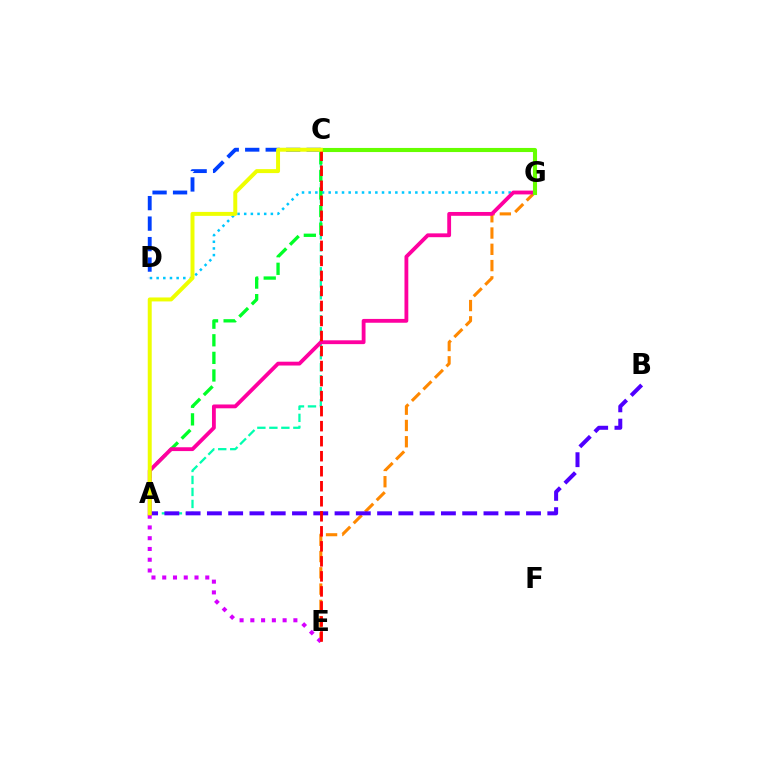{('A', 'C'): [{'color': '#00ffaf', 'line_style': 'dashed', 'thickness': 1.63}, {'color': '#00ff27', 'line_style': 'dashed', 'thickness': 2.39}, {'color': '#eeff00', 'line_style': 'solid', 'thickness': 2.86}], ('E', 'G'): [{'color': '#ff8800', 'line_style': 'dashed', 'thickness': 2.21}], ('A', 'B'): [{'color': '#4f00ff', 'line_style': 'dashed', 'thickness': 2.89}], ('D', 'G'): [{'color': '#00c7ff', 'line_style': 'dotted', 'thickness': 1.81}], ('A', 'E'): [{'color': '#d600ff', 'line_style': 'dotted', 'thickness': 2.92}], ('C', 'D'): [{'color': '#003fff', 'line_style': 'dashed', 'thickness': 2.78}], ('A', 'G'): [{'color': '#ff00a0', 'line_style': 'solid', 'thickness': 2.75}], ('C', 'G'): [{'color': '#66ff00', 'line_style': 'solid', 'thickness': 2.95}], ('C', 'E'): [{'color': '#ff0000', 'line_style': 'dashed', 'thickness': 2.04}]}